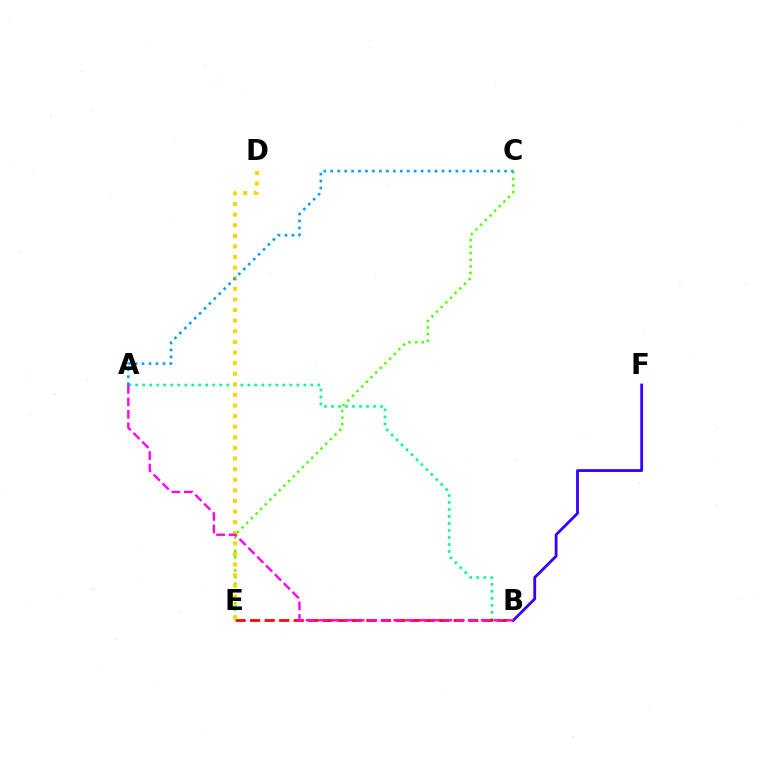{('A', 'B'): [{'color': '#00ff86', 'line_style': 'dotted', 'thickness': 1.9}, {'color': '#ff00ed', 'line_style': 'dashed', 'thickness': 1.7}], ('C', 'E'): [{'color': '#4fff00', 'line_style': 'dotted', 'thickness': 1.79}], ('B', 'E'): [{'color': '#ff0000', 'line_style': 'dashed', 'thickness': 1.98}], ('D', 'E'): [{'color': '#ffd500', 'line_style': 'dotted', 'thickness': 2.88}], ('A', 'C'): [{'color': '#009eff', 'line_style': 'dotted', 'thickness': 1.89}], ('B', 'F'): [{'color': '#3700ff', 'line_style': 'solid', 'thickness': 2.02}]}